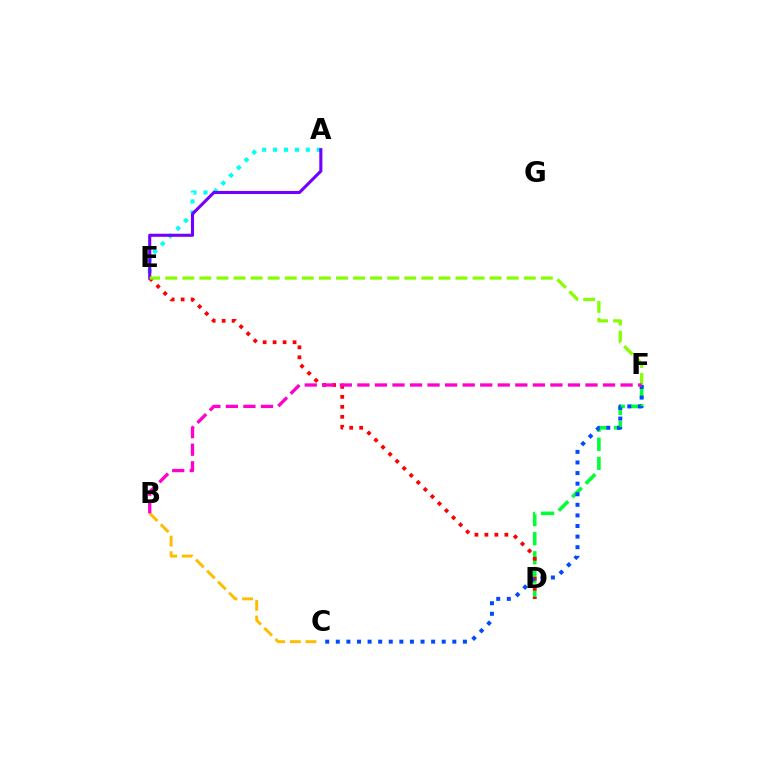{('D', 'F'): [{'color': '#00ff39', 'line_style': 'dashed', 'thickness': 2.59}], ('A', 'E'): [{'color': '#00fff6', 'line_style': 'dotted', 'thickness': 2.97}, {'color': '#7200ff', 'line_style': 'solid', 'thickness': 2.22}], ('D', 'E'): [{'color': '#ff0000', 'line_style': 'dotted', 'thickness': 2.71}], ('E', 'F'): [{'color': '#84ff00', 'line_style': 'dashed', 'thickness': 2.32}], ('C', 'F'): [{'color': '#004bff', 'line_style': 'dotted', 'thickness': 2.88}], ('B', 'C'): [{'color': '#ffbd00', 'line_style': 'dashed', 'thickness': 2.12}], ('B', 'F'): [{'color': '#ff00cf', 'line_style': 'dashed', 'thickness': 2.38}]}